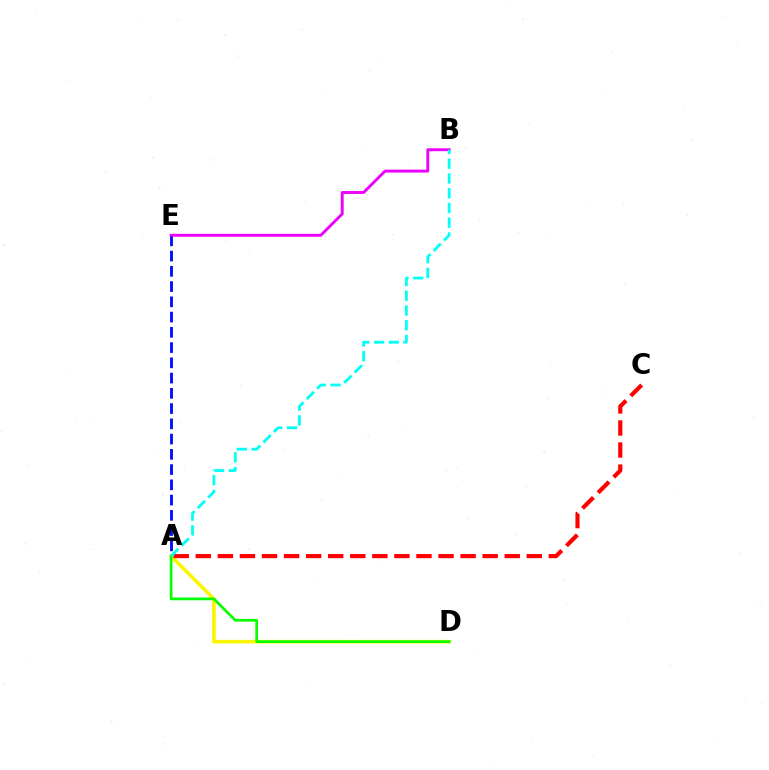{('A', 'E'): [{'color': '#0010ff', 'line_style': 'dashed', 'thickness': 2.07}], ('A', 'D'): [{'color': '#fcf500', 'line_style': 'solid', 'thickness': 2.59}, {'color': '#08ff00', 'line_style': 'solid', 'thickness': 1.96}], ('A', 'C'): [{'color': '#ff0000', 'line_style': 'dashed', 'thickness': 3.0}], ('B', 'E'): [{'color': '#ee00ff', 'line_style': 'solid', 'thickness': 2.09}], ('A', 'B'): [{'color': '#00fff6', 'line_style': 'dashed', 'thickness': 2.0}]}